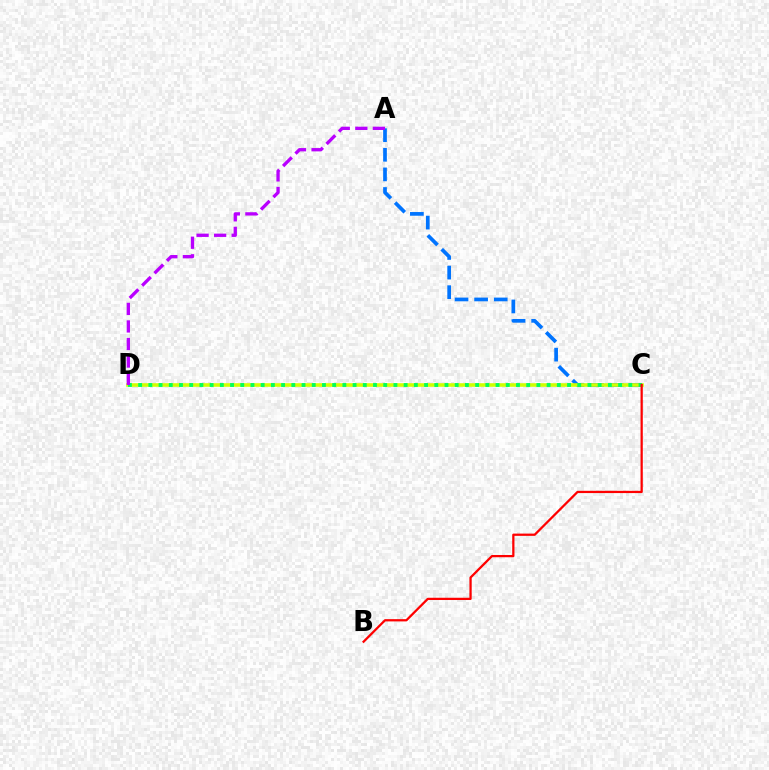{('A', 'C'): [{'color': '#0074ff', 'line_style': 'dashed', 'thickness': 2.66}], ('C', 'D'): [{'color': '#d1ff00', 'line_style': 'solid', 'thickness': 2.58}, {'color': '#00ff5c', 'line_style': 'dotted', 'thickness': 2.77}], ('B', 'C'): [{'color': '#ff0000', 'line_style': 'solid', 'thickness': 1.62}], ('A', 'D'): [{'color': '#b900ff', 'line_style': 'dashed', 'thickness': 2.38}]}